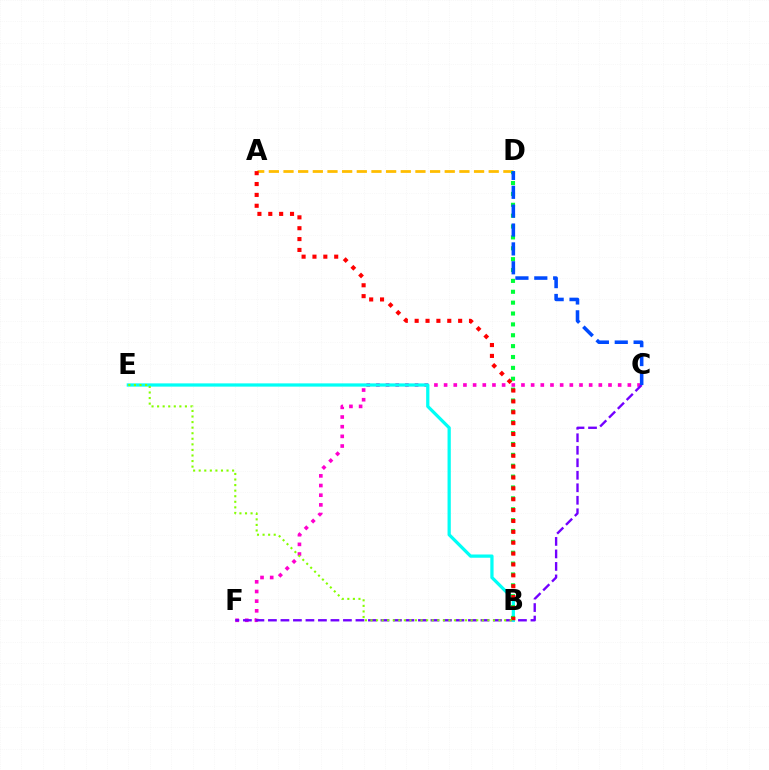{('C', 'F'): [{'color': '#ff00cf', 'line_style': 'dotted', 'thickness': 2.63}, {'color': '#7200ff', 'line_style': 'dashed', 'thickness': 1.7}], ('A', 'D'): [{'color': '#ffbd00', 'line_style': 'dashed', 'thickness': 1.99}], ('B', 'E'): [{'color': '#00fff6', 'line_style': 'solid', 'thickness': 2.34}, {'color': '#84ff00', 'line_style': 'dotted', 'thickness': 1.51}], ('B', 'D'): [{'color': '#00ff39', 'line_style': 'dotted', 'thickness': 2.95}], ('A', 'B'): [{'color': '#ff0000', 'line_style': 'dotted', 'thickness': 2.95}], ('C', 'D'): [{'color': '#004bff', 'line_style': 'dashed', 'thickness': 2.56}]}